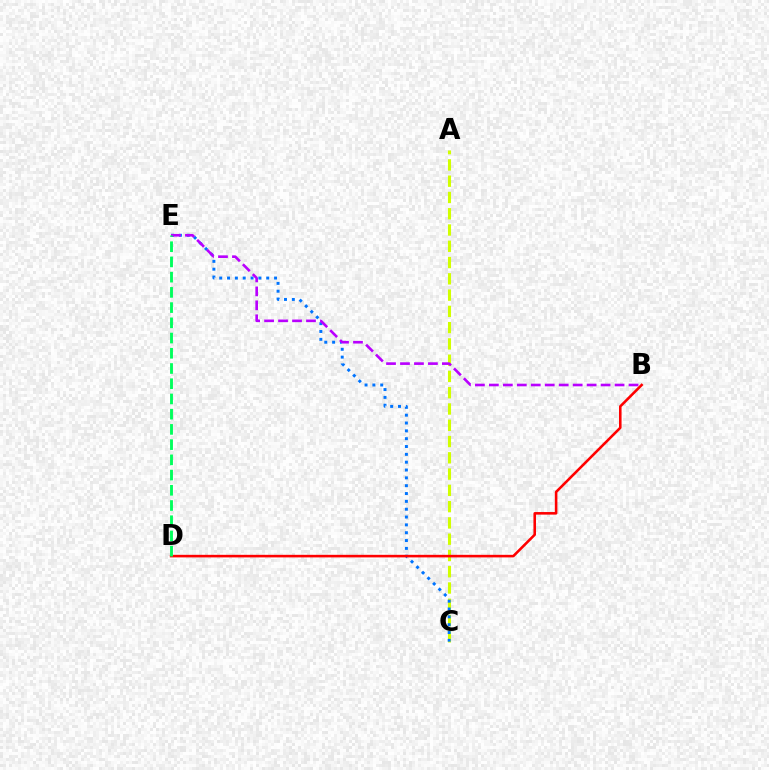{('A', 'C'): [{'color': '#d1ff00', 'line_style': 'dashed', 'thickness': 2.21}], ('C', 'E'): [{'color': '#0074ff', 'line_style': 'dotted', 'thickness': 2.13}], ('B', 'E'): [{'color': '#b900ff', 'line_style': 'dashed', 'thickness': 1.9}], ('B', 'D'): [{'color': '#ff0000', 'line_style': 'solid', 'thickness': 1.85}], ('D', 'E'): [{'color': '#00ff5c', 'line_style': 'dashed', 'thickness': 2.07}]}